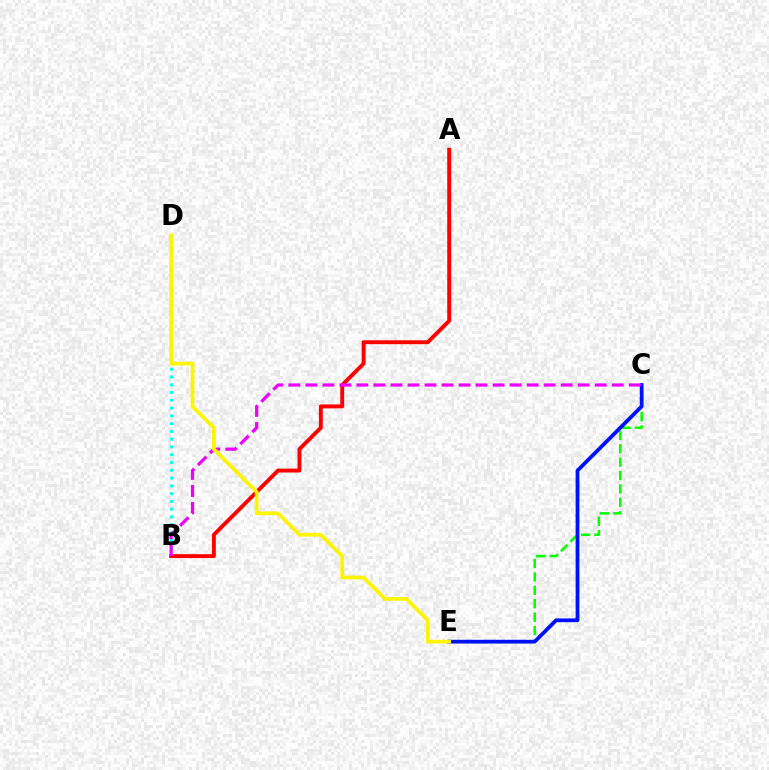{('C', 'E'): [{'color': '#08ff00', 'line_style': 'dashed', 'thickness': 1.82}, {'color': '#0010ff', 'line_style': 'solid', 'thickness': 2.71}], ('B', 'D'): [{'color': '#00fff6', 'line_style': 'dotted', 'thickness': 2.11}], ('A', 'B'): [{'color': '#ff0000', 'line_style': 'solid', 'thickness': 2.8}], ('B', 'C'): [{'color': '#ee00ff', 'line_style': 'dashed', 'thickness': 2.31}], ('D', 'E'): [{'color': '#fcf500', 'line_style': 'solid', 'thickness': 2.67}]}